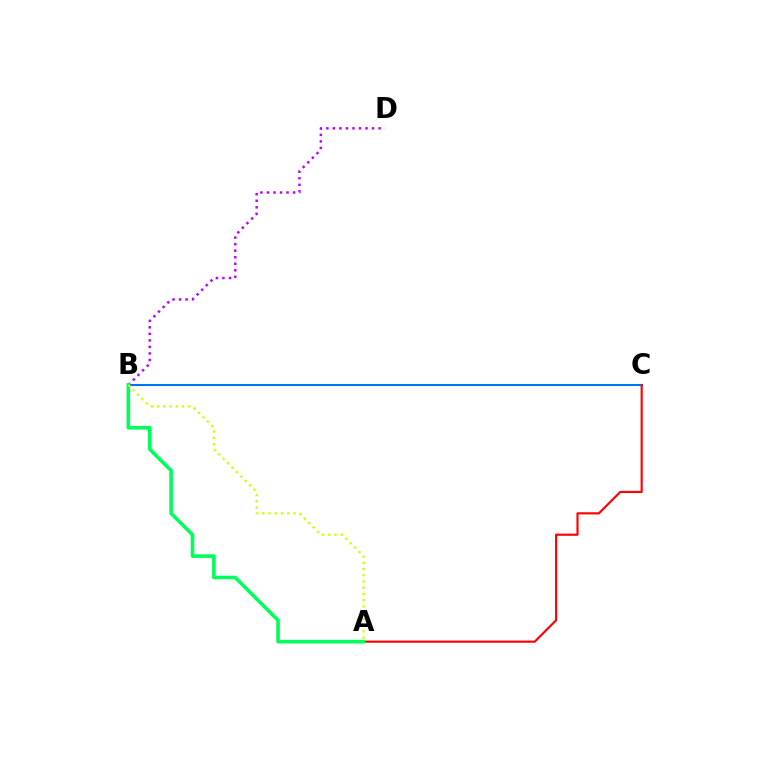{('B', 'C'): [{'color': '#0074ff', 'line_style': 'solid', 'thickness': 1.5}], ('A', 'C'): [{'color': '#ff0000', 'line_style': 'solid', 'thickness': 1.55}], ('B', 'D'): [{'color': '#b900ff', 'line_style': 'dotted', 'thickness': 1.77}], ('A', 'B'): [{'color': '#00ff5c', 'line_style': 'solid', 'thickness': 2.6}, {'color': '#d1ff00', 'line_style': 'dotted', 'thickness': 1.69}]}